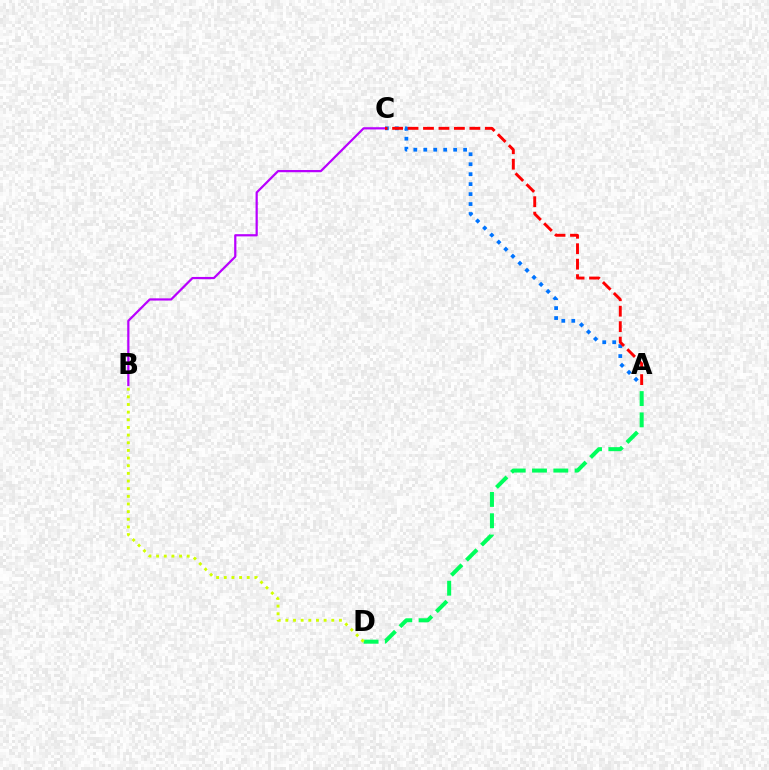{('A', 'C'): [{'color': '#0074ff', 'line_style': 'dotted', 'thickness': 2.71}, {'color': '#ff0000', 'line_style': 'dashed', 'thickness': 2.1}], ('B', 'C'): [{'color': '#b900ff', 'line_style': 'solid', 'thickness': 1.6}], ('A', 'D'): [{'color': '#00ff5c', 'line_style': 'dashed', 'thickness': 2.89}], ('B', 'D'): [{'color': '#d1ff00', 'line_style': 'dotted', 'thickness': 2.08}]}